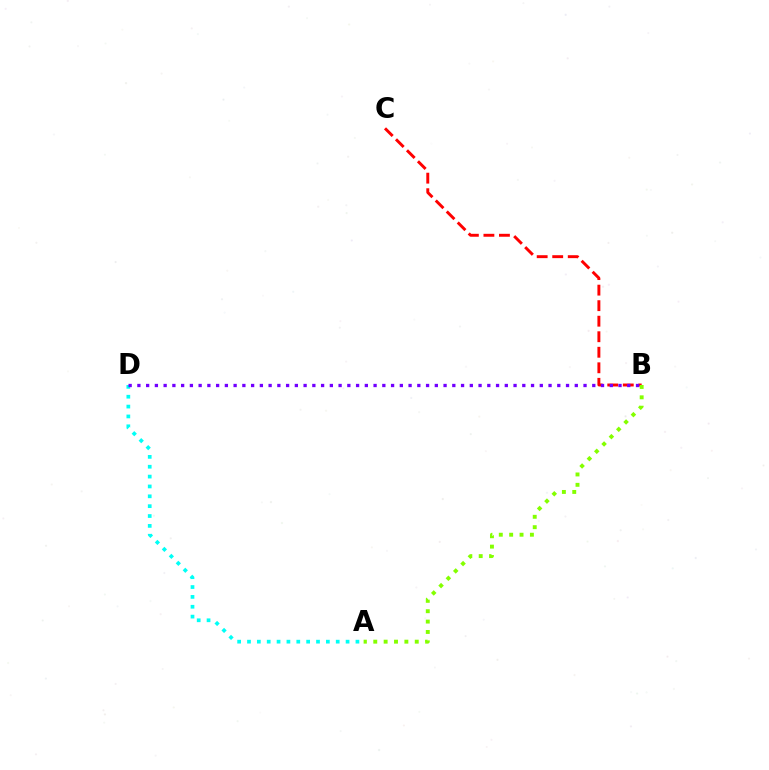{('B', 'C'): [{'color': '#ff0000', 'line_style': 'dashed', 'thickness': 2.11}], ('A', 'D'): [{'color': '#00fff6', 'line_style': 'dotted', 'thickness': 2.68}], ('A', 'B'): [{'color': '#84ff00', 'line_style': 'dotted', 'thickness': 2.82}], ('B', 'D'): [{'color': '#7200ff', 'line_style': 'dotted', 'thickness': 2.38}]}